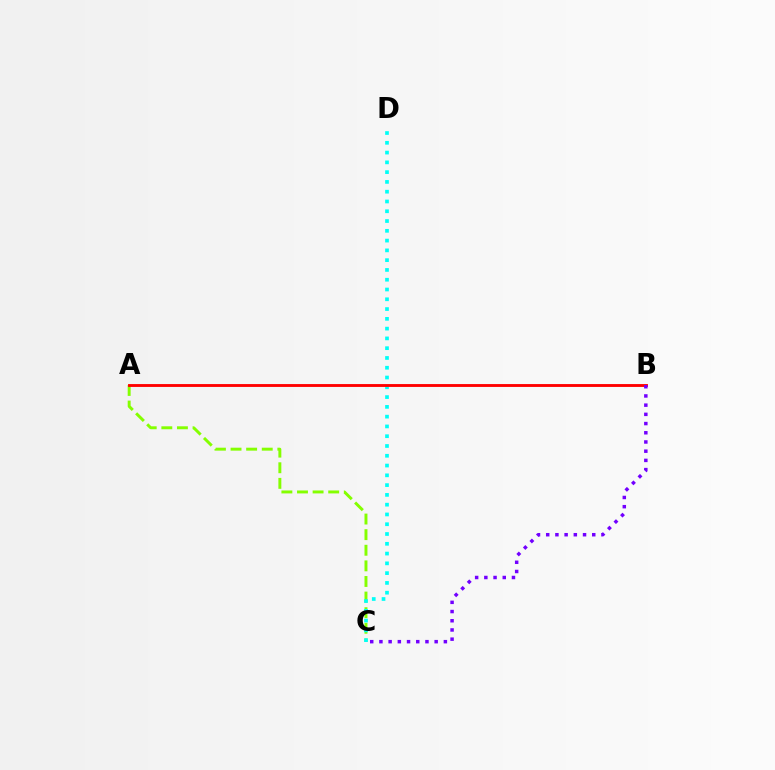{('A', 'C'): [{'color': '#84ff00', 'line_style': 'dashed', 'thickness': 2.12}], ('C', 'D'): [{'color': '#00fff6', 'line_style': 'dotted', 'thickness': 2.66}], ('A', 'B'): [{'color': '#ff0000', 'line_style': 'solid', 'thickness': 2.07}], ('B', 'C'): [{'color': '#7200ff', 'line_style': 'dotted', 'thickness': 2.5}]}